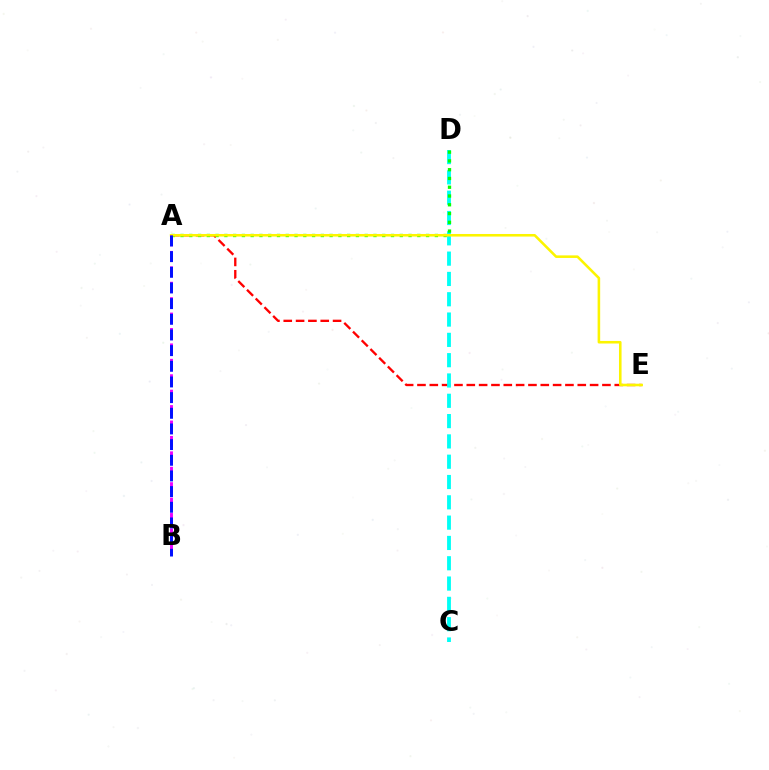{('A', 'E'): [{'color': '#ff0000', 'line_style': 'dashed', 'thickness': 1.68}, {'color': '#fcf500', 'line_style': 'solid', 'thickness': 1.85}], ('C', 'D'): [{'color': '#00fff6', 'line_style': 'dashed', 'thickness': 2.76}], ('A', 'D'): [{'color': '#08ff00', 'line_style': 'dotted', 'thickness': 2.38}], ('A', 'B'): [{'color': '#ee00ff', 'line_style': 'dashed', 'thickness': 2.09}, {'color': '#0010ff', 'line_style': 'dashed', 'thickness': 2.13}]}